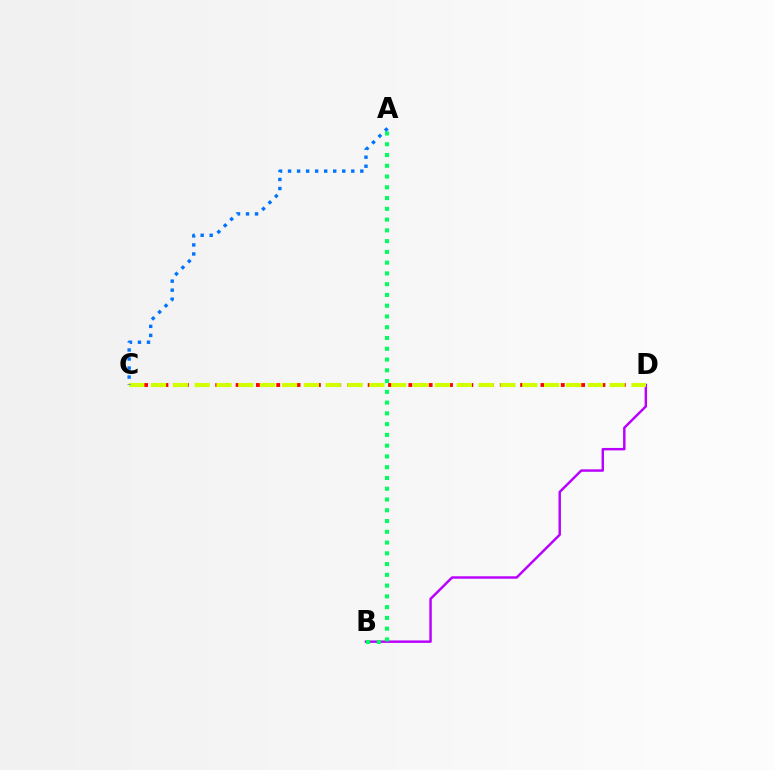{('C', 'D'): [{'color': '#ff0000', 'line_style': 'dotted', 'thickness': 2.76}, {'color': '#d1ff00', 'line_style': 'dashed', 'thickness': 2.97}], ('B', 'D'): [{'color': '#b900ff', 'line_style': 'solid', 'thickness': 1.76}], ('A', 'B'): [{'color': '#00ff5c', 'line_style': 'dotted', 'thickness': 2.92}], ('A', 'C'): [{'color': '#0074ff', 'line_style': 'dotted', 'thickness': 2.45}]}